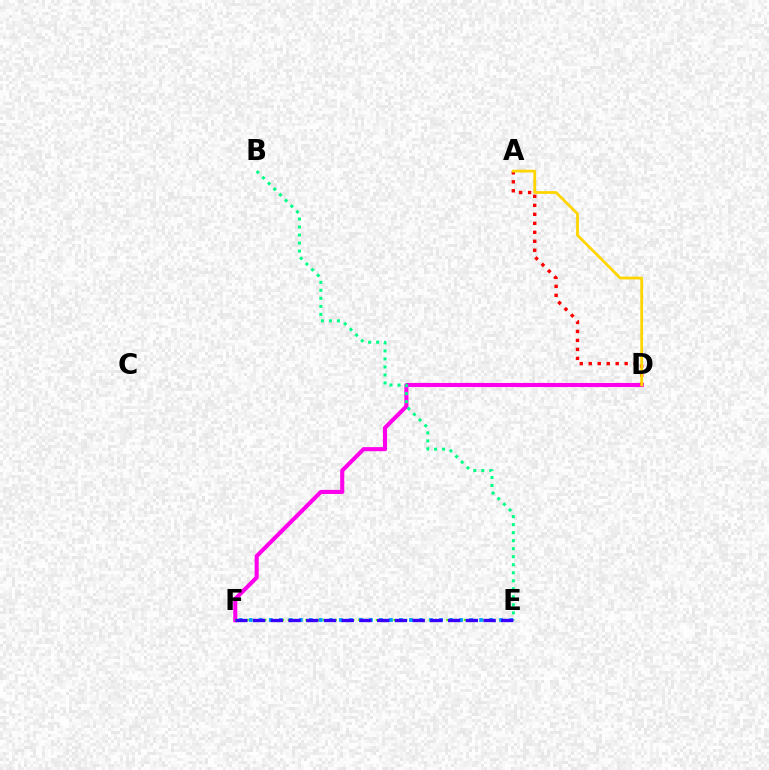{('D', 'F'): [{'color': '#ff00ed', 'line_style': 'solid', 'thickness': 2.94}], ('E', 'F'): [{'color': '#4fff00', 'line_style': 'dotted', 'thickness': 1.6}, {'color': '#009eff', 'line_style': 'dotted', 'thickness': 2.72}, {'color': '#3700ff', 'line_style': 'dashed', 'thickness': 2.41}], ('B', 'E'): [{'color': '#00ff86', 'line_style': 'dotted', 'thickness': 2.18}], ('A', 'D'): [{'color': '#ff0000', 'line_style': 'dotted', 'thickness': 2.44}, {'color': '#ffd500', 'line_style': 'solid', 'thickness': 2.0}]}